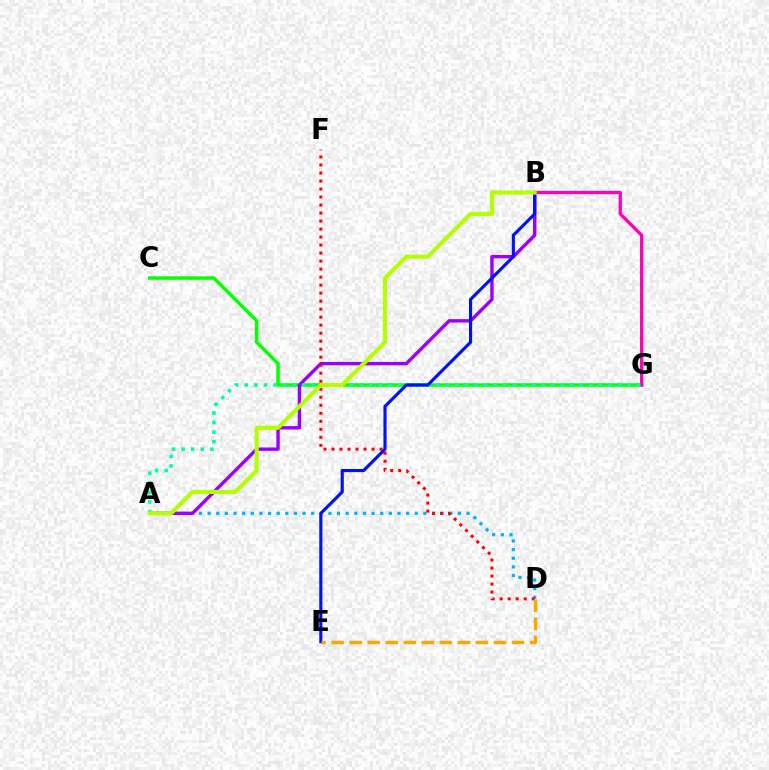{('C', 'G'): [{'color': '#08ff00', 'line_style': 'solid', 'thickness': 2.51}], ('A', 'D'): [{'color': '#00b5ff', 'line_style': 'dotted', 'thickness': 2.34}], ('A', 'B'): [{'color': '#9b00ff', 'line_style': 'solid', 'thickness': 2.45}, {'color': '#b3ff00', 'line_style': 'solid', 'thickness': 2.96}], ('B', 'G'): [{'color': '#ff00bd', 'line_style': 'solid', 'thickness': 2.38}], ('D', 'F'): [{'color': '#ff0000', 'line_style': 'dotted', 'thickness': 2.18}], ('A', 'G'): [{'color': '#00ff9d', 'line_style': 'dotted', 'thickness': 2.6}], ('B', 'E'): [{'color': '#0010ff', 'line_style': 'solid', 'thickness': 2.26}], ('D', 'E'): [{'color': '#ffa500', 'line_style': 'dashed', 'thickness': 2.45}]}